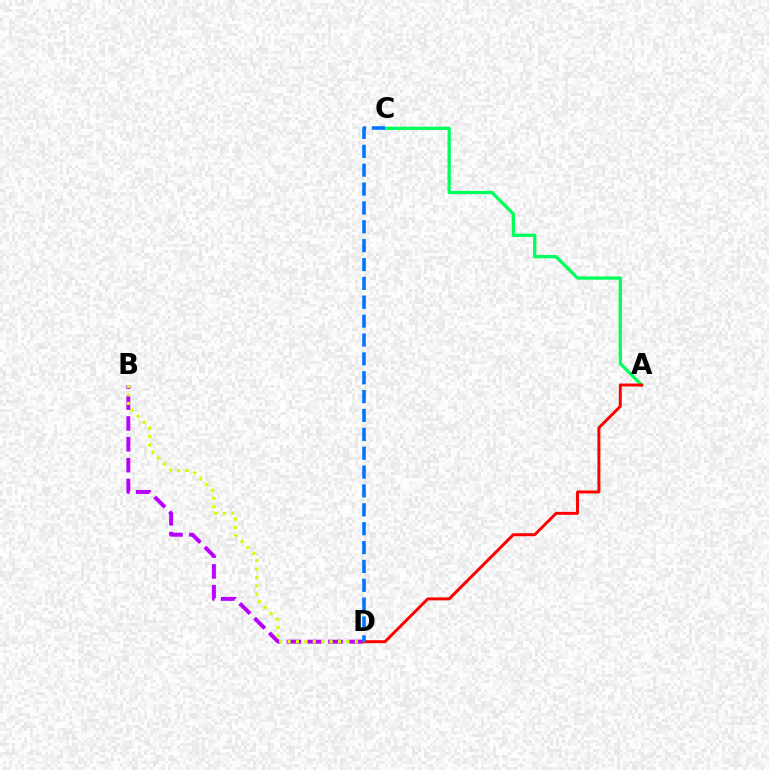{('B', 'D'): [{'color': '#b900ff', 'line_style': 'dashed', 'thickness': 2.83}, {'color': '#d1ff00', 'line_style': 'dotted', 'thickness': 2.28}], ('A', 'C'): [{'color': '#00ff5c', 'line_style': 'solid', 'thickness': 2.36}], ('A', 'D'): [{'color': '#ff0000', 'line_style': 'solid', 'thickness': 2.13}], ('C', 'D'): [{'color': '#0074ff', 'line_style': 'dashed', 'thickness': 2.56}]}